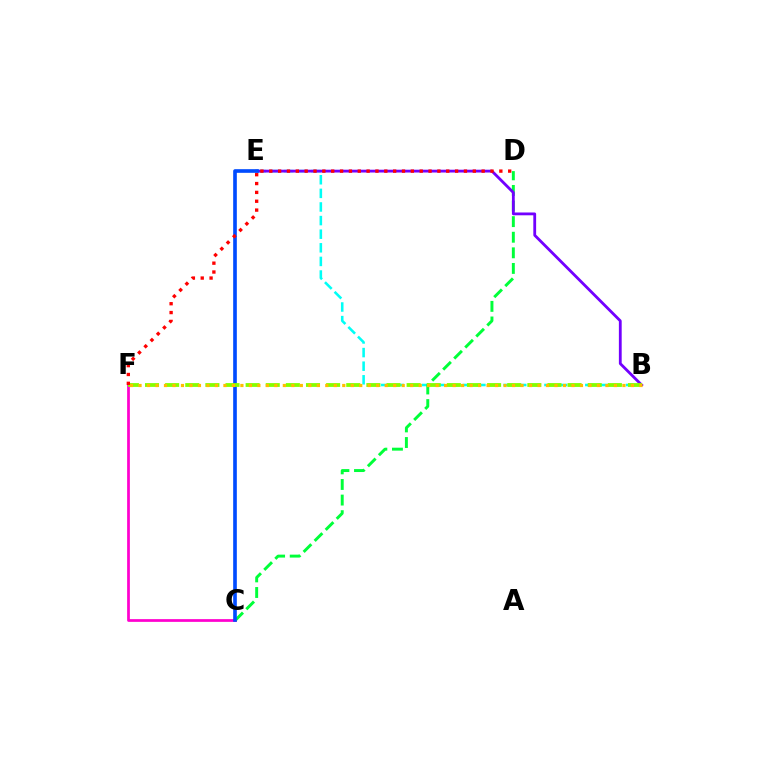{('B', 'E'): [{'color': '#00fff6', 'line_style': 'dashed', 'thickness': 1.85}, {'color': '#7200ff', 'line_style': 'solid', 'thickness': 2.02}], ('C', 'F'): [{'color': '#ff00cf', 'line_style': 'solid', 'thickness': 1.97}], ('C', 'D'): [{'color': '#00ff39', 'line_style': 'dashed', 'thickness': 2.12}], ('C', 'E'): [{'color': '#004bff', 'line_style': 'solid', 'thickness': 2.63}], ('B', 'F'): [{'color': '#84ff00', 'line_style': 'dashed', 'thickness': 2.73}, {'color': '#ffbd00', 'line_style': 'dotted', 'thickness': 2.31}], ('D', 'F'): [{'color': '#ff0000', 'line_style': 'dotted', 'thickness': 2.4}]}